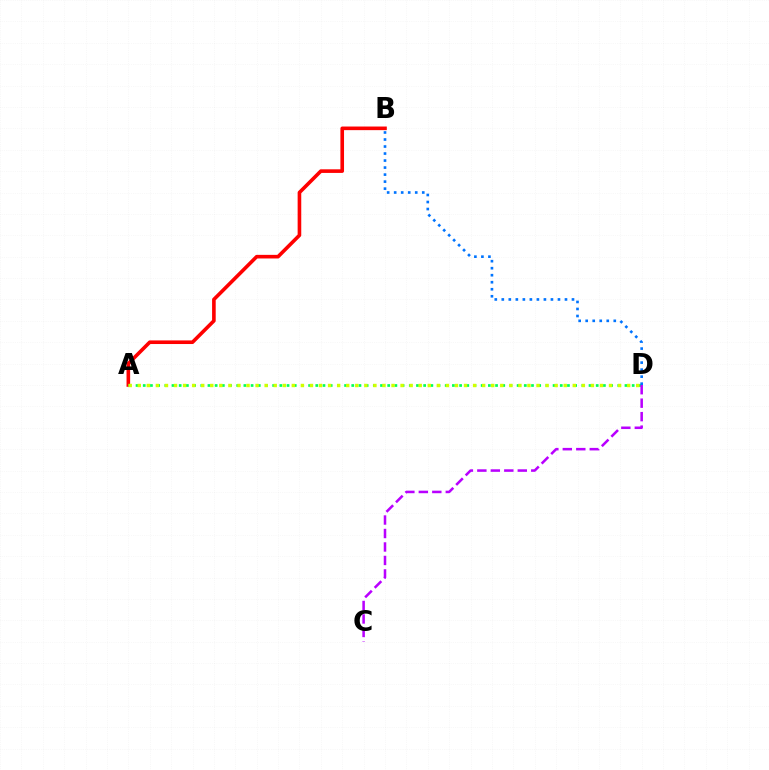{('A', 'B'): [{'color': '#ff0000', 'line_style': 'solid', 'thickness': 2.6}], ('A', 'D'): [{'color': '#00ff5c', 'line_style': 'dotted', 'thickness': 1.95}, {'color': '#d1ff00', 'line_style': 'dotted', 'thickness': 2.46}], ('B', 'D'): [{'color': '#0074ff', 'line_style': 'dotted', 'thickness': 1.91}], ('C', 'D'): [{'color': '#b900ff', 'line_style': 'dashed', 'thickness': 1.83}]}